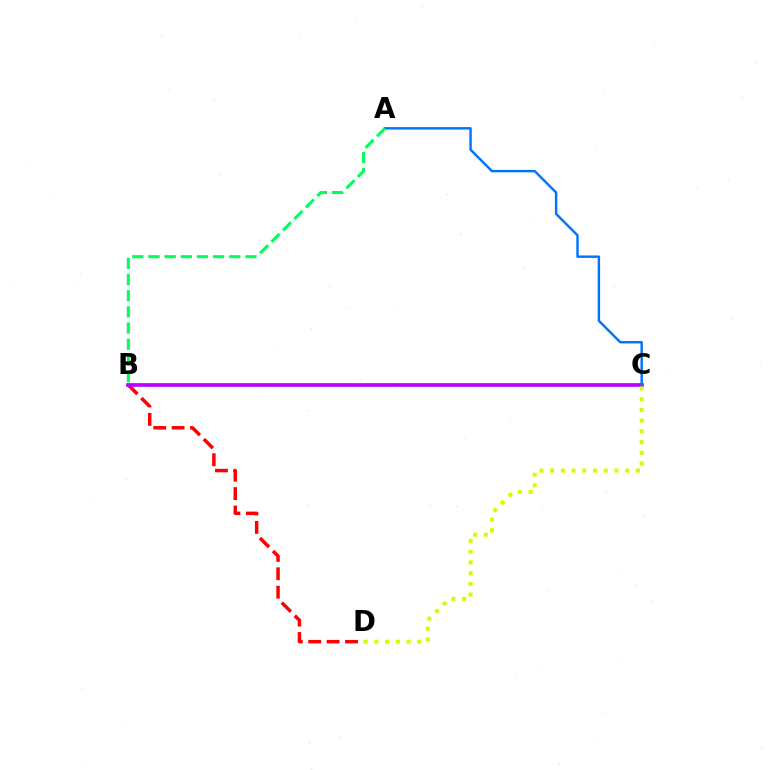{('B', 'D'): [{'color': '#ff0000', 'line_style': 'dashed', 'thickness': 2.5}], ('B', 'C'): [{'color': '#b900ff', 'line_style': 'solid', 'thickness': 2.66}], ('A', 'C'): [{'color': '#0074ff', 'line_style': 'solid', 'thickness': 1.75}], ('A', 'B'): [{'color': '#00ff5c', 'line_style': 'dashed', 'thickness': 2.2}], ('C', 'D'): [{'color': '#d1ff00', 'line_style': 'dotted', 'thickness': 2.91}]}